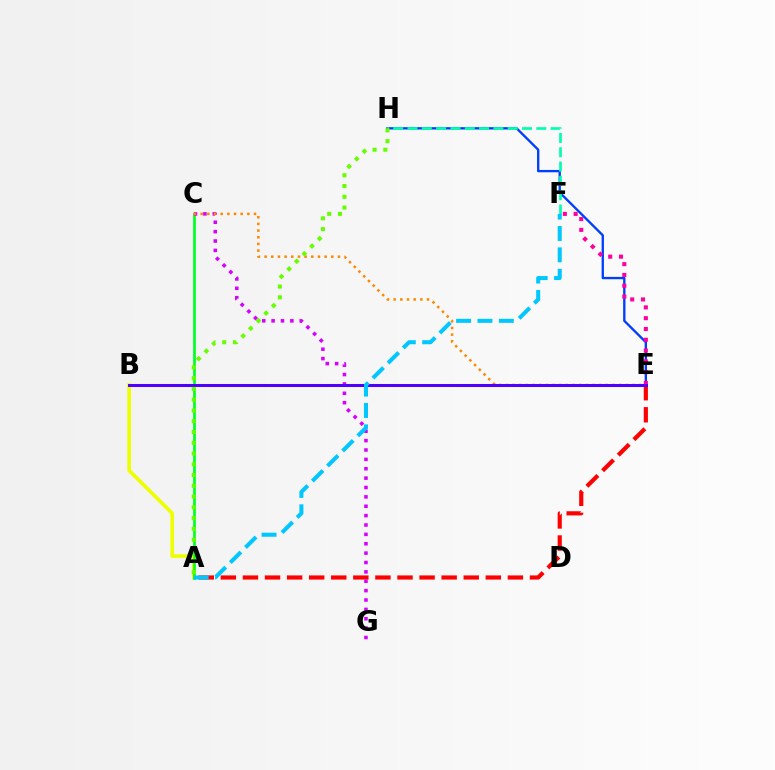{('A', 'E'): [{'color': '#ff0000', 'line_style': 'dashed', 'thickness': 3.0}], ('A', 'B'): [{'color': '#eeff00', 'line_style': 'solid', 'thickness': 2.65}], ('A', 'C'): [{'color': '#00ff27', 'line_style': 'solid', 'thickness': 1.96}], ('E', 'H'): [{'color': '#003fff', 'line_style': 'solid', 'thickness': 1.69}], ('E', 'F'): [{'color': '#ff00a0', 'line_style': 'dotted', 'thickness': 2.93}], ('F', 'H'): [{'color': '#00ffaf', 'line_style': 'dashed', 'thickness': 1.94}], ('C', 'G'): [{'color': '#d600ff', 'line_style': 'dotted', 'thickness': 2.55}], ('C', 'E'): [{'color': '#ff8800', 'line_style': 'dotted', 'thickness': 1.81}], ('B', 'E'): [{'color': '#4f00ff', 'line_style': 'solid', 'thickness': 2.17}], ('A', 'H'): [{'color': '#66ff00', 'line_style': 'dotted', 'thickness': 2.93}], ('A', 'F'): [{'color': '#00c7ff', 'line_style': 'dashed', 'thickness': 2.9}]}